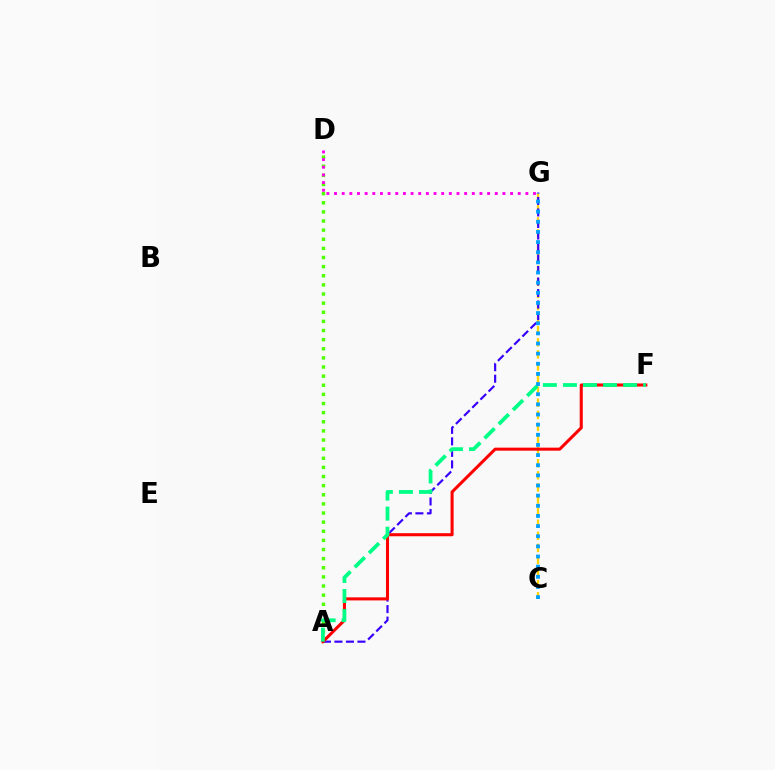{('A', 'D'): [{'color': '#4fff00', 'line_style': 'dotted', 'thickness': 2.48}], ('D', 'G'): [{'color': '#ff00ed', 'line_style': 'dotted', 'thickness': 2.08}], ('C', 'G'): [{'color': '#ffd500', 'line_style': 'dashed', 'thickness': 1.64}, {'color': '#009eff', 'line_style': 'dotted', 'thickness': 2.76}], ('A', 'G'): [{'color': '#3700ff', 'line_style': 'dashed', 'thickness': 1.56}], ('A', 'F'): [{'color': '#ff0000', 'line_style': 'solid', 'thickness': 2.2}, {'color': '#00ff86', 'line_style': 'dashed', 'thickness': 2.73}]}